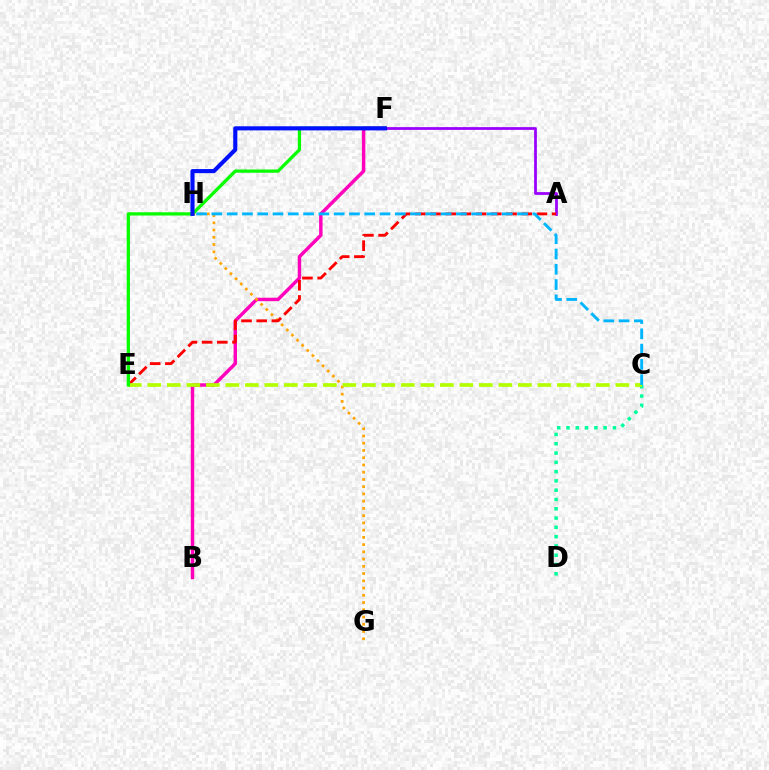{('B', 'F'): [{'color': '#ff00bd', 'line_style': 'solid', 'thickness': 2.47}], ('C', 'D'): [{'color': '#00ff9d', 'line_style': 'dotted', 'thickness': 2.52}], ('A', 'F'): [{'color': '#9b00ff', 'line_style': 'solid', 'thickness': 1.99}], ('G', 'H'): [{'color': '#ffa500', 'line_style': 'dotted', 'thickness': 1.97}], ('A', 'E'): [{'color': '#ff0000', 'line_style': 'dashed', 'thickness': 2.06}], ('C', 'E'): [{'color': '#b3ff00', 'line_style': 'dashed', 'thickness': 2.65}], ('E', 'F'): [{'color': '#08ff00', 'line_style': 'solid', 'thickness': 2.36}], ('F', 'H'): [{'color': '#0010ff', 'line_style': 'solid', 'thickness': 2.96}], ('C', 'H'): [{'color': '#00b5ff', 'line_style': 'dashed', 'thickness': 2.08}]}